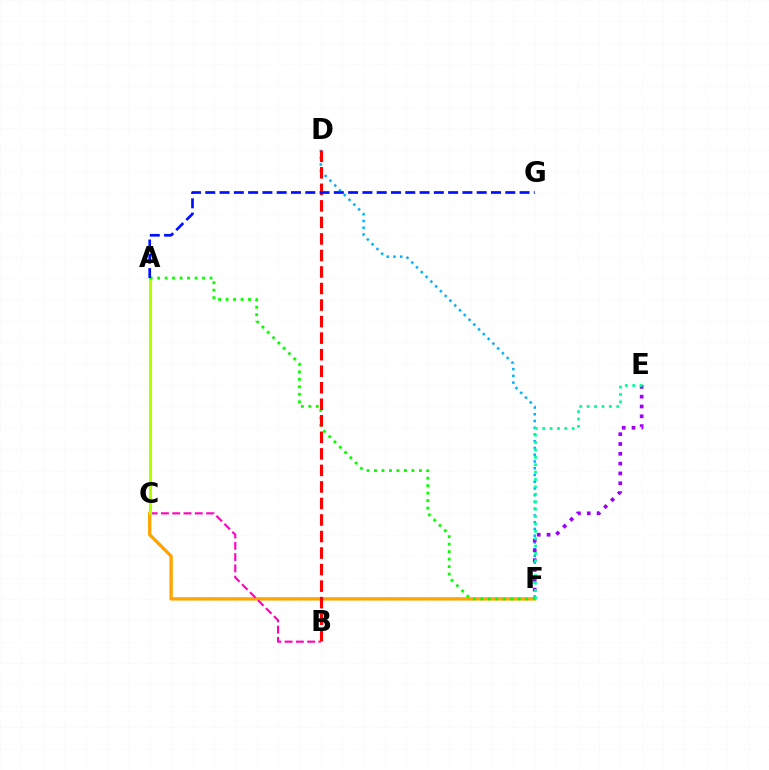{('D', 'F'): [{'color': '#00b5ff', 'line_style': 'dotted', 'thickness': 1.83}], ('C', 'F'): [{'color': '#ffa500', 'line_style': 'solid', 'thickness': 2.41}], ('E', 'F'): [{'color': '#9b00ff', 'line_style': 'dotted', 'thickness': 2.67}, {'color': '#00ff9d', 'line_style': 'dotted', 'thickness': 2.01}], ('B', 'C'): [{'color': '#ff00bd', 'line_style': 'dashed', 'thickness': 1.53}], ('A', 'C'): [{'color': '#b3ff00', 'line_style': 'solid', 'thickness': 2.24}], ('A', 'F'): [{'color': '#08ff00', 'line_style': 'dotted', 'thickness': 2.03}], ('B', 'D'): [{'color': '#ff0000', 'line_style': 'dashed', 'thickness': 2.25}], ('A', 'G'): [{'color': '#0010ff', 'line_style': 'dashed', 'thickness': 1.94}]}